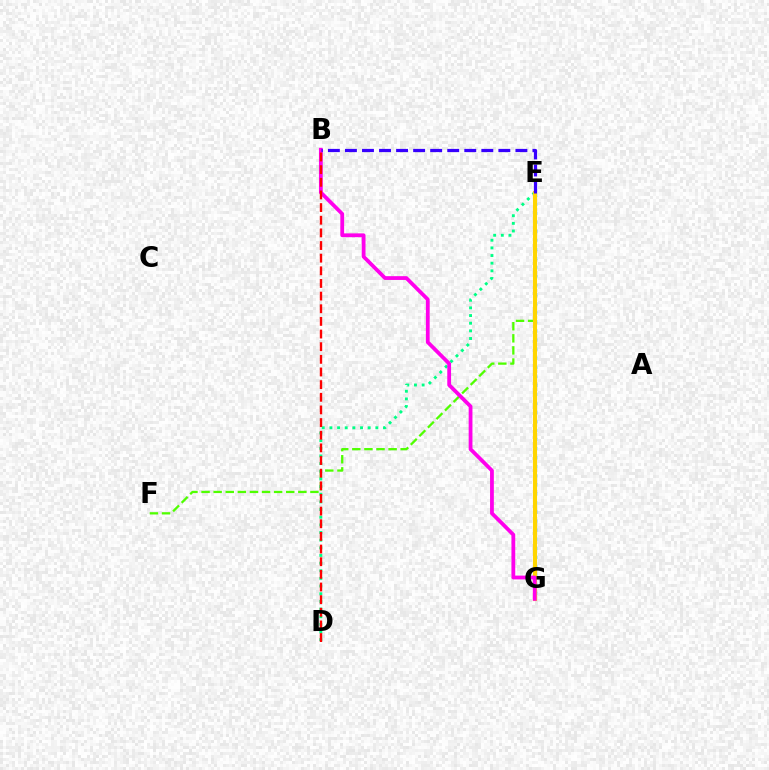{('E', 'F'): [{'color': '#4fff00', 'line_style': 'dashed', 'thickness': 1.64}], ('D', 'E'): [{'color': '#00ff86', 'line_style': 'dotted', 'thickness': 2.08}], ('E', 'G'): [{'color': '#009eff', 'line_style': 'dotted', 'thickness': 2.46}, {'color': '#ffd500', 'line_style': 'solid', 'thickness': 2.95}], ('B', 'G'): [{'color': '#ff00ed', 'line_style': 'solid', 'thickness': 2.73}], ('B', 'D'): [{'color': '#ff0000', 'line_style': 'dashed', 'thickness': 1.72}], ('B', 'E'): [{'color': '#3700ff', 'line_style': 'dashed', 'thickness': 2.32}]}